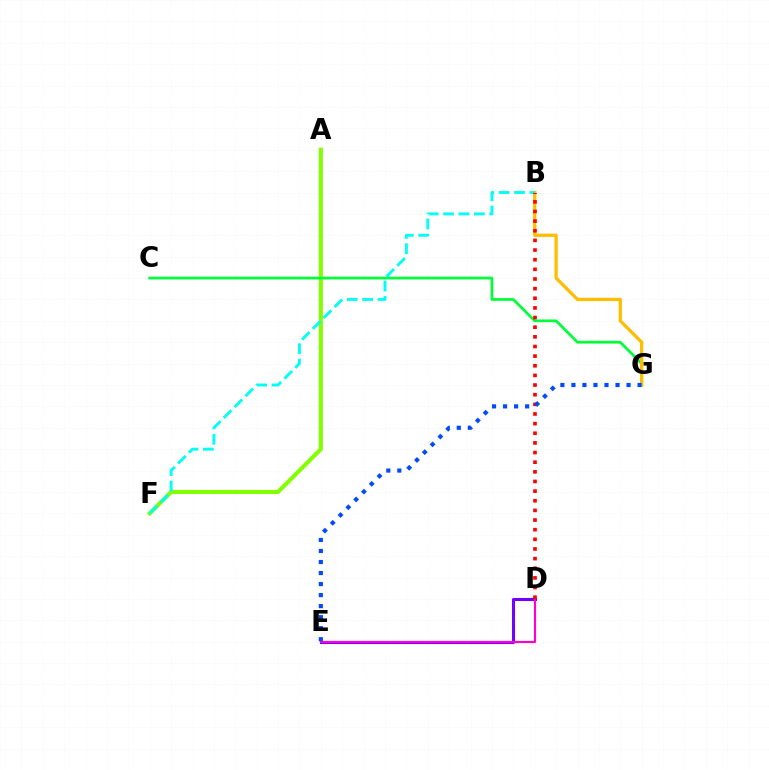{('A', 'F'): [{'color': '#84ff00', 'line_style': 'solid', 'thickness': 2.96}], ('C', 'G'): [{'color': '#00ff39', 'line_style': 'solid', 'thickness': 1.97}], ('D', 'E'): [{'color': '#7200ff', 'line_style': 'solid', 'thickness': 2.21}, {'color': '#ff00cf', 'line_style': 'solid', 'thickness': 1.55}], ('B', 'G'): [{'color': '#ffbd00', 'line_style': 'solid', 'thickness': 2.36}], ('B', 'F'): [{'color': '#00fff6', 'line_style': 'dashed', 'thickness': 2.09}], ('B', 'D'): [{'color': '#ff0000', 'line_style': 'dotted', 'thickness': 2.62}], ('E', 'G'): [{'color': '#004bff', 'line_style': 'dotted', 'thickness': 3.0}]}